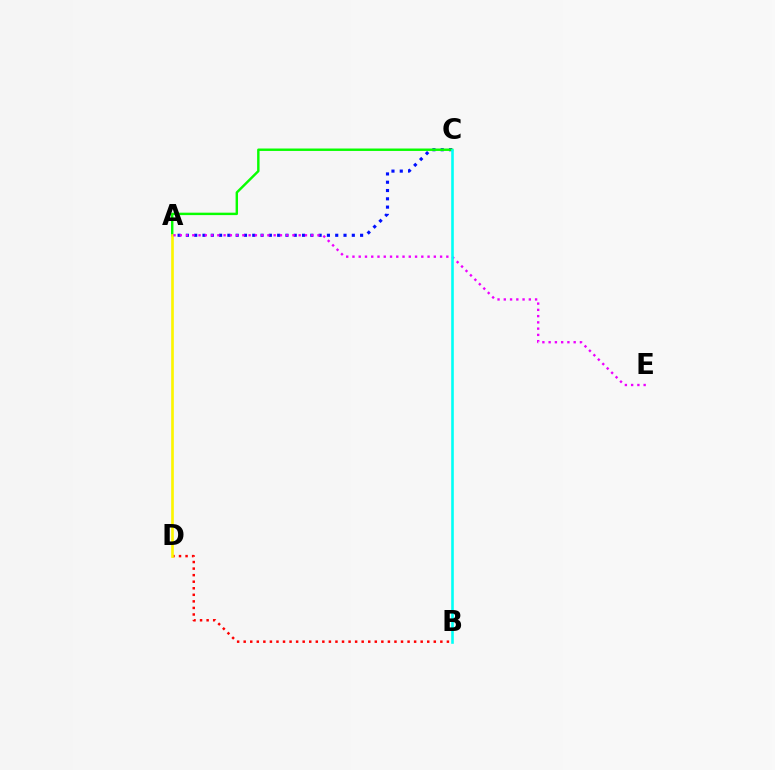{('A', 'C'): [{'color': '#0010ff', 'line_style': 'dotted', 'thickness': 2.25}, {'color': '#08ff00', 'line_style': 'solid', 'thickness': 1.75}], ('B', 'D'): [{'color': '#ff0000', 'line_style': 'dotted', 'thickness': 1.78}], ('A', 'D'): [{'color': '#fcf500', 'line_style': 'solid', 'thickness': 1.92}], ('A', 'E'): [{'color': '#ee00ff', 'line_style': 'dotted', 'thickness': 1.7}], ('B', 'C'): [{'color': '#00fff6', 'line_style': 'solid', 'thickness': 1.89}]}